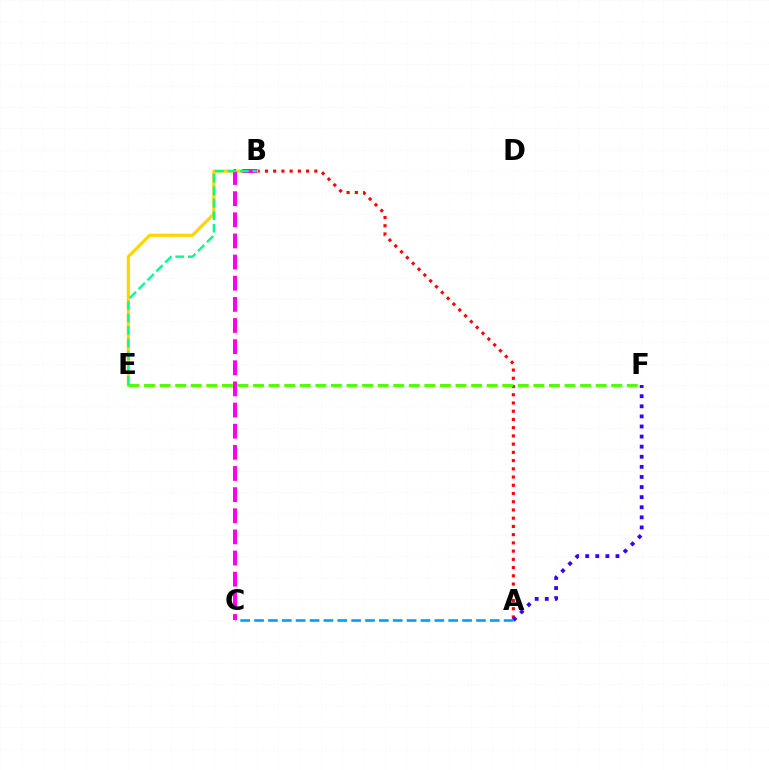{('A', 'B'): [{'color': '#ff0000', 'line_style': 'dotted', 'thickness': 2.24}], ('B', 'E'): [{'color': '#ffd500', 'line_style': 'solid', 'thickness': 2.28}, {'color': '#00ff86', 'line_style': 'dashed', 'thickness': 1.7}], ('A', 'F'): [{'color': '#3700ff', 'line_style': 'dotted', 'thickness': 2.74}], ('E', 'F'): [{'color': '#4fff00', 'line_style': 'dashed', 'thickness': 2.12}], ('B', 'C'): [{'color': '#ff00ed', 'line_style': 'dashed', 'thickness': 2.87}], ('A', 'C'): [{'color': '#009eff', 'line_style': 'dashed', 'thickness': 1.88}]}